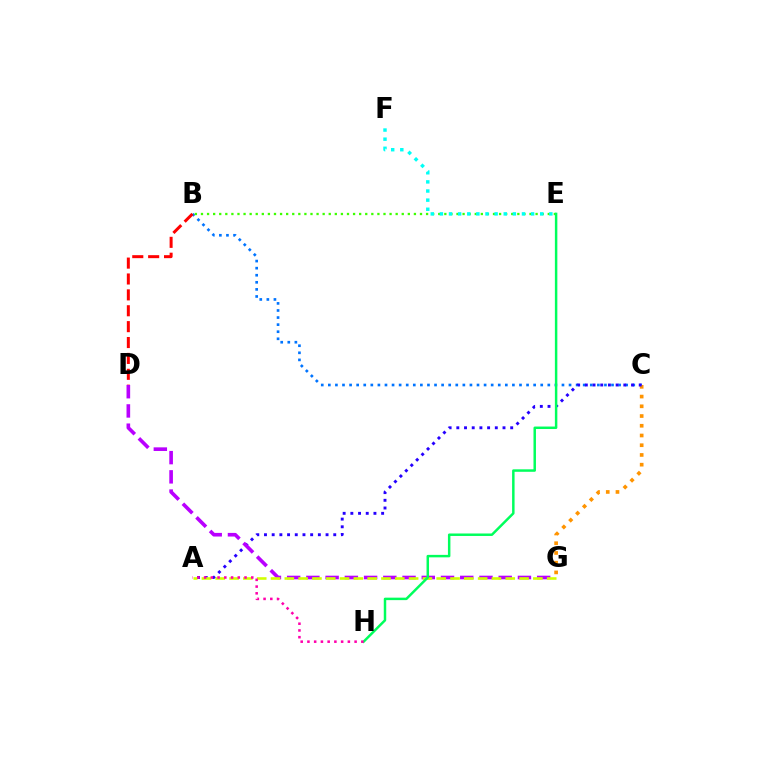{('B', 'C'): [{'color': '#0074ff', 'line_style': 'dotted', 'thickness': 1.92}], ('B', 'E'): [{'color': '#3dff00', 'line_style': 'dotted', 'thickness': 1.65}], ('C', 'G'): [{'color': '#ff9400', 'line_style': 'dotted', 'thickness': 2.64}], ('A', 'C'): [{'color': '#2500ff', 'line_style': 'dotted', 'thickness': 2.09}], ('E', 'F'): [{'color': '#00fff6', 'line_style': 'dotted', 'thickness': 2.48}], ('D', 'G'): [{'color': '#b900ff', 'line_style': 'dashed', 'thickness': 2.61}], ('A', 'G'): [{'color': '#d1ff00', 'line_style': 'dashed', 'thickness': 1.88}], ('E', 'H'): [{'color': '#00ff5c', 'line_style': 'solid', 'thickness': 1.78}], ('A', 'H'): [{'color': '#ff00ac', 'line_style': 'dotted', 'thickness': 1.83}], ('B', 'D'): [{'color': '#ff0000', 'line_style': 'dashed', 'thickness': 2.16}]}